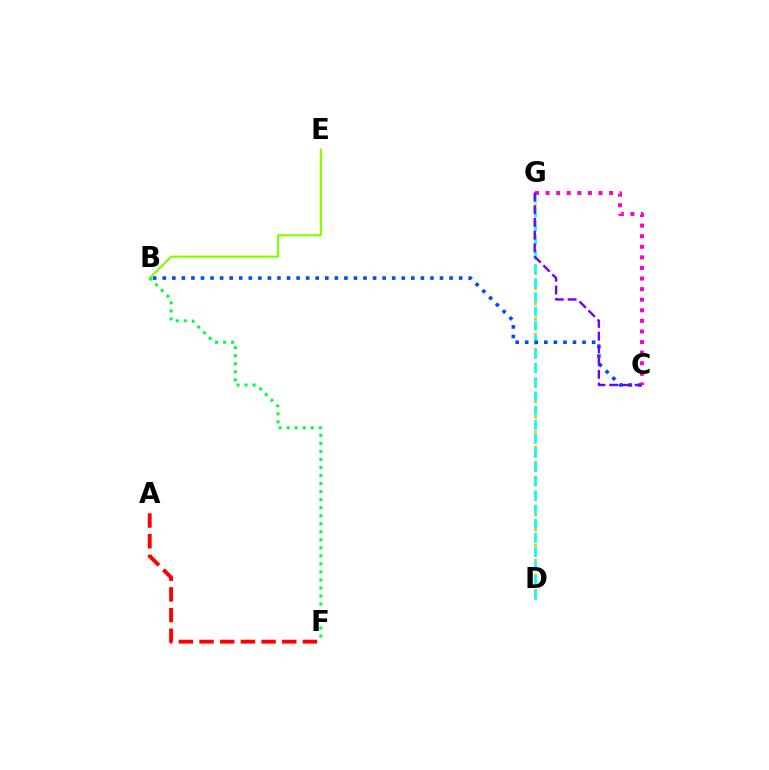{('D', 'G'): [{'color': '#ffbd00', 'line_style': 'dotted', 'thickness': 2.05}, {'color': '#00fff6', 'line_style': 'dashed', 'thickness': 1.92}], ('A', 'F'): [{'color': '#ff0000', 'line_style': 'dashed', 'thickness': 2.81}], ('B', 'E'): [{'color': '#84ff00', 'line_style': 'solid', 'thickness': 1.58}], ('B', 'C'): [{'color': '#004bff', 'line_style': 'dotted', 'thickness': 2.6}], ('C', 'G'): [{'color': '#ff00cf', 'line_style': 'dotted', 'thickness': 2.88}, {'color': '#7200ff', 'line_style': 'dashed', 'thickness': 1.73}], ('B', 'F'): [{'color': '#00ff39', 'line_style': 'dotted', 'thickness': 2.18}]}